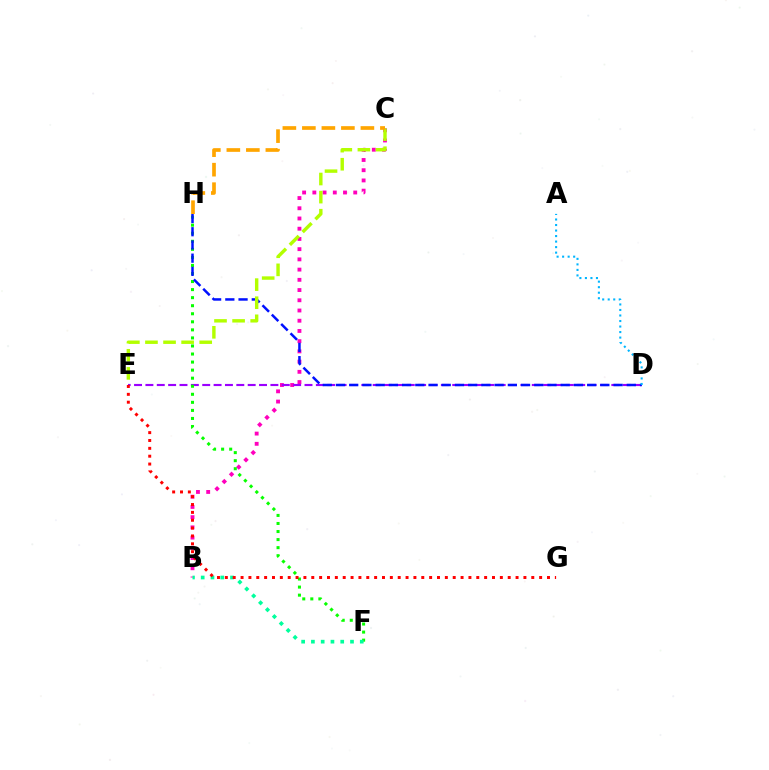{('B', 'C'): [{'color': '#ff00bd', 'line_style': 'dotted', 'thickness': 2.78}], ('D', 'E'): [{'color': '#9b00ff', 'line_style': 'dashed', 'thickness': 1.54}], ('F', 'H'): [{'color': '#08ff00', 'line_style': 'dotted', 'thickness': 2.19}], ('D', 'H'): [{'color': '#0010ff', 'line_style': 'dashed', 'thickness': 1.8}], ('C', 'E'): [{'color': '#b3ff00', 'line_style': 'dashed', 'thickness': 2.46}], ('B', 'F'): [{'color': '#00ff9d', 'line_style': 'dotted', 'thickness': 2.65}], ('C', 'H'): [{'color': '#ffa500', 'line_style': 'dashed', 'thickness': 2.65}], ('E', 'G'): [{'color': '#ff0000', 'line_style': 'dotted', 'thickness': 2.13}], ('A', 'D'): [{'color': '#00b5ff', 'line_style': 'dotted', 'thickness': 1.5}]}